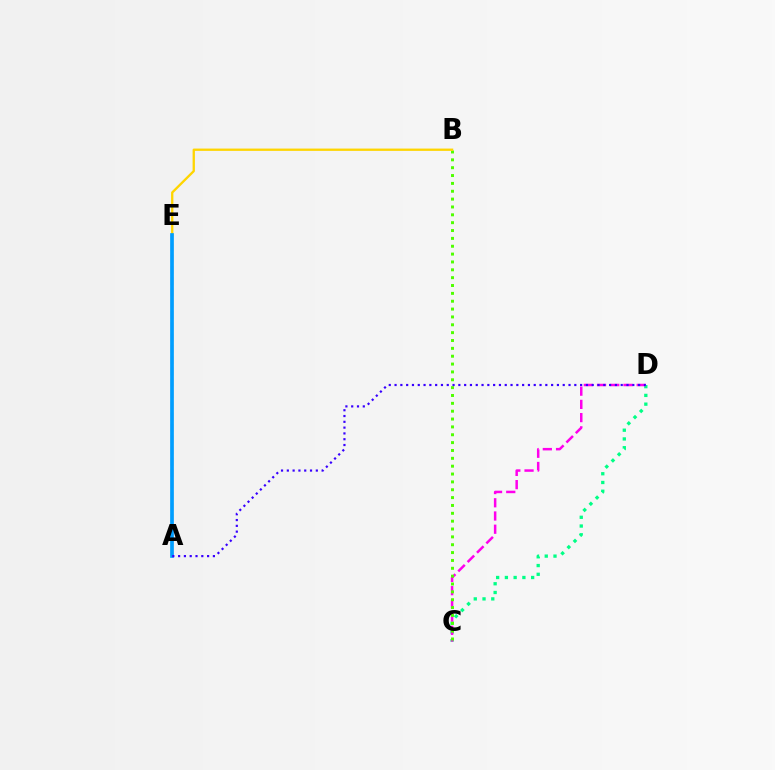{('C', 'D'): [{'color': '#00ff86', 'line_style': 'dotted', 'thickness': 2.38}, {'color': '#ff00ed', 'line_style': 'dashed', 'thickness': 1.8}], ('A', 'E'): [{'color': '#ff0000', 'line_style': 'dashed', 'thickness': 1.53}, {'color': '#009eff', 'line_style': 'solid', 'thickness': 2.65}], ('B', 'C'): [{'color': '#4fff00', 'line_style': 'dotted', 'thickness': 2.13}], ('B', 'E'): [{'color': '#ffd500', 'line_style': 'solid', 'thickness': 1.66}], ('A', 'D'): [{'color': '#3700ff', 'line_style': 'dotted', 'thickness': 1.58}]}